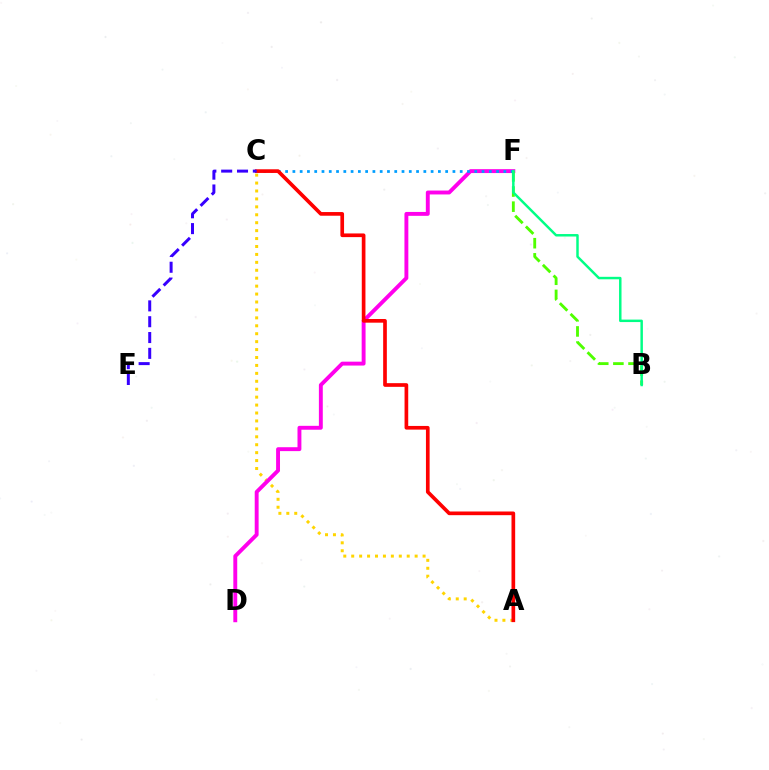{('A', 'C'): [{'color': '#ffd500', 'line_style': 'dotted', 'thickness': 2.15}, {'color': '#ff0000', 'line_style': 'solid', 'thickness': 2.65}], ('D', 'F'): [{'color': '#ff00ed', 'line_style': 'solid', 'thickness': 2.8}], ('C', 'F'): [{'color': '#009eff', 'line_style': 'dotted', 'thickness': 1.98}], ('B', 'F'): [{'color': '#4fff00', 'line_style': 'dashed', 'thickness': 2.06}, {'color': '#00ff86', 'line_style': 'solid', 'thickness': 1.78}], ('C', 'E'): [{'color': '#3700ff', 'line_style': 'dashed', 'thickness': 2.15}]}